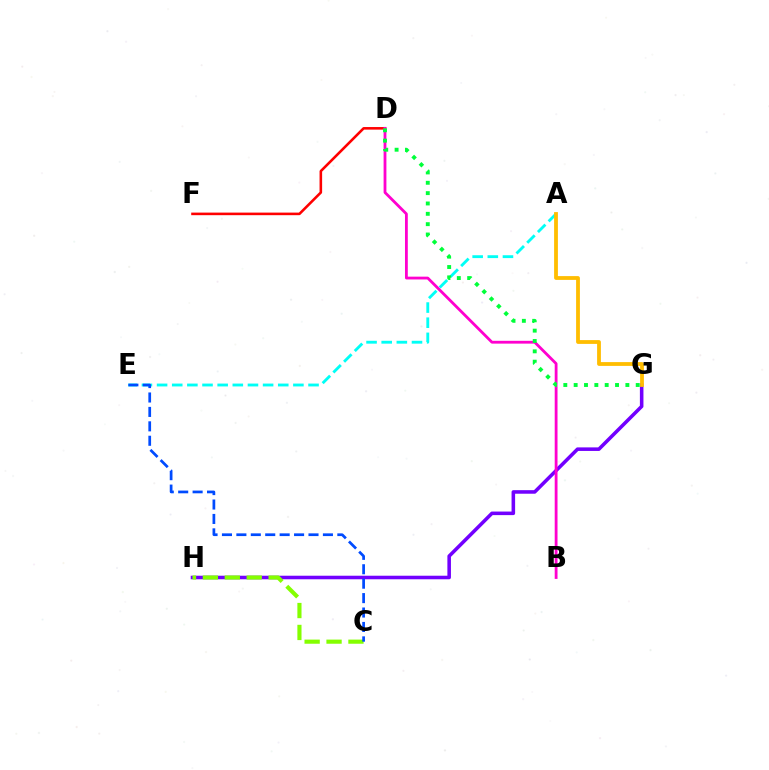{('D', 'F'): [{'color': '#ff0000', 'line_style': 'solid', 'thickness': 1.86}], ('A', 'E'): [{'color': '#00fff6', 'line_style': 'dashed', 'thickness': 2.06}], ('G', 'H'): [{'color': '#7200ff', 'line_style': 'solid', 'thickness': 2.56}], ('C', 'H'): [{'color': '#84ff00', 'line_style': 'dashed', 'thickness': 2.98}], ('B', 'D'): [{'color': '#ff00cf', 'line_style': 'solid', 'thickness': 2.02}], ('D', 'G'): [{'color': '#00ff39', 'line_style': 'dotted', 'thickness': 2.81}], ('A', 'G'): [{'color': '#ffbd00', 'line_style': 'solid', 'thickness': 2.74}], ('C', 'E'): [{'color': '#004bff', 'line_style': 'dashed', 'thickness': 1.96}]}